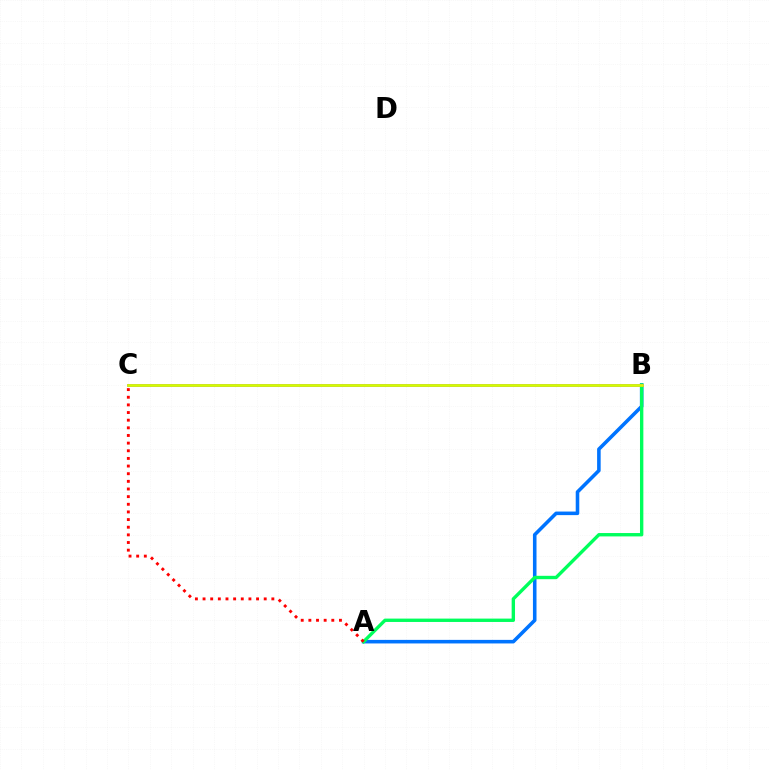{('A', 'B'): [{'color': '#0074ff', 'line_style': 'solid', 'thickness': 2.57}, {'color': '#00ff5c', 'line_style': 'solid', 'thickness': 2.42}], ('B', 'C'): [{'color': '#b900ff', 'line_style': 'solid', 'thickness': 1.89}, {'color': '#d1ff00', 'line_style': 'solid', 'thickness': 1.98}], ('A', 'C'): [{'color': '#ff0000', 'line_style': 'dotted', 'thickness': 2.08}]}